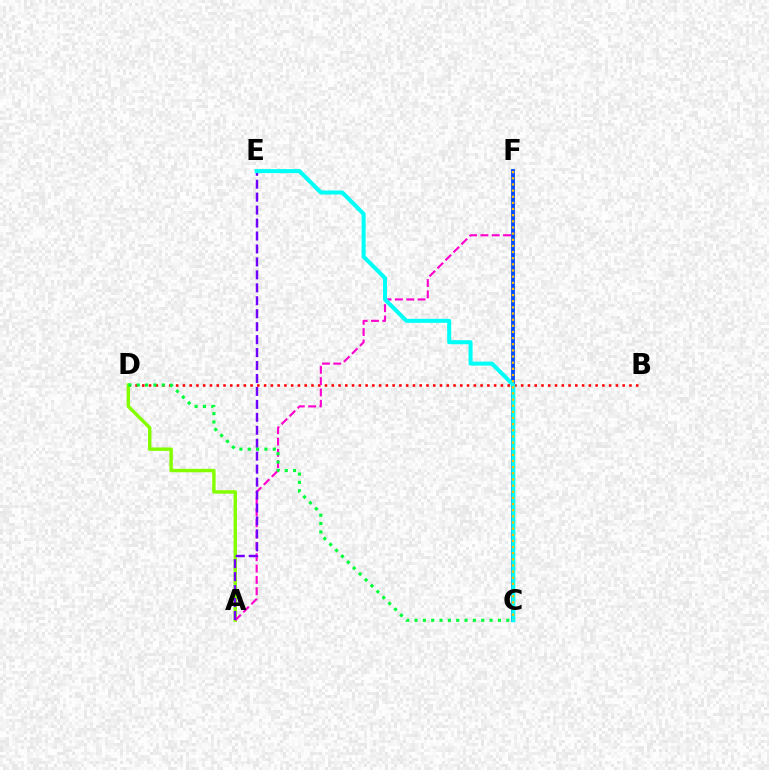{('B', 'D'): [{'color': '#ff0000', 'line_style': 'dotted', 'thickness': 1.84}], ('A', 'D'): [{'color': '#84ff00', 'line_style': 'solid', 'thickness': 2.47}], ('A', 'F'): [{'color': '#ff00cf', 'line_style': 'dashed', 'thickness': 1.54}], ('A', 'E'): [{'color': '#7200ff', 'line_style': 'dashed', 'thickness': 1.76}], ('C', 'D'): [{'color': '#00ff39', 'line_style': 'dotted', 'thickness': 2.27}], ('C', 'F'): [{'color': '#004bff', 'line_style': 'solid', 'thickness': 2.74}, {'color': '#ffbd00', 'line_style': 'dotted', 'thickness': 1.67}], ('C', 'E'): [{'color': '#00fff6', 'line_style': 'solid', 'thickness': 2.9}]}